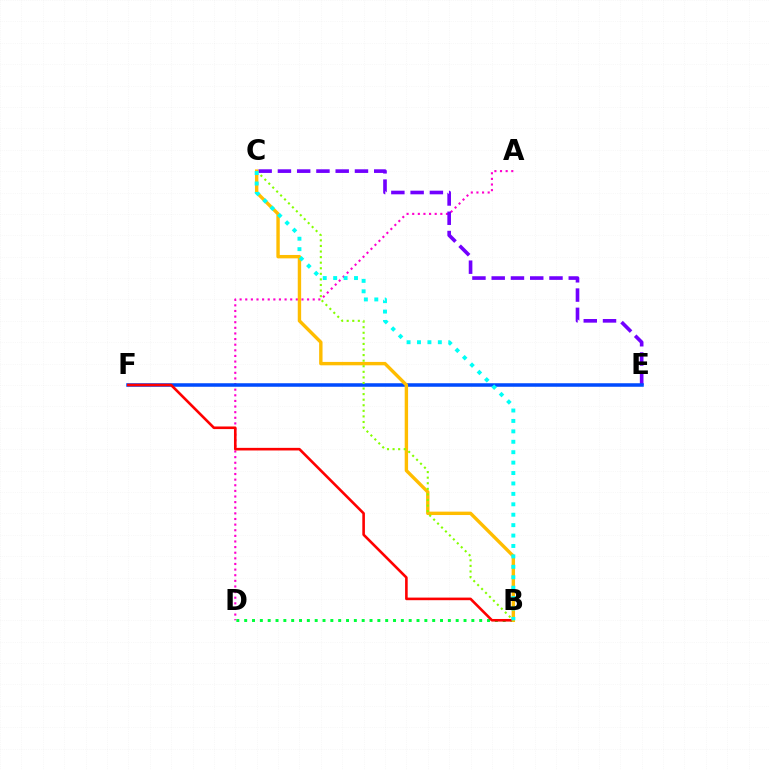{('A', 'D'): [{'color': '#ff00cf', 'line_style': 'dotted', 'thickness': 1.53}], ('C', 'E'): [{'color': '#7200ff', 'line_style': 'dashed', 'thickness': 2.62}], ('E', 'F'): [{'color': '#004bff', 'line_style': 'solid', 'thickness': 2.54}], ('B', 'D'): [{'color': '#00ff39', 'line_style': 'dotted', 'thickness': 2.13}], ('B', 'F'): [{'color': '#ff0000', 'line_style': 'solid', 'thickness': 1.88}], ('B', 'C'): [{'color': '#ffbd00', 'line_style': 'solid', 'thickness': 2.44}, {'color': '#84ff00', 'line_style': 'dotted', 'thickness': 1.51}, {'color': '#00fff6', 'line_style': 'dotted', 'thickness': 2.83}]}